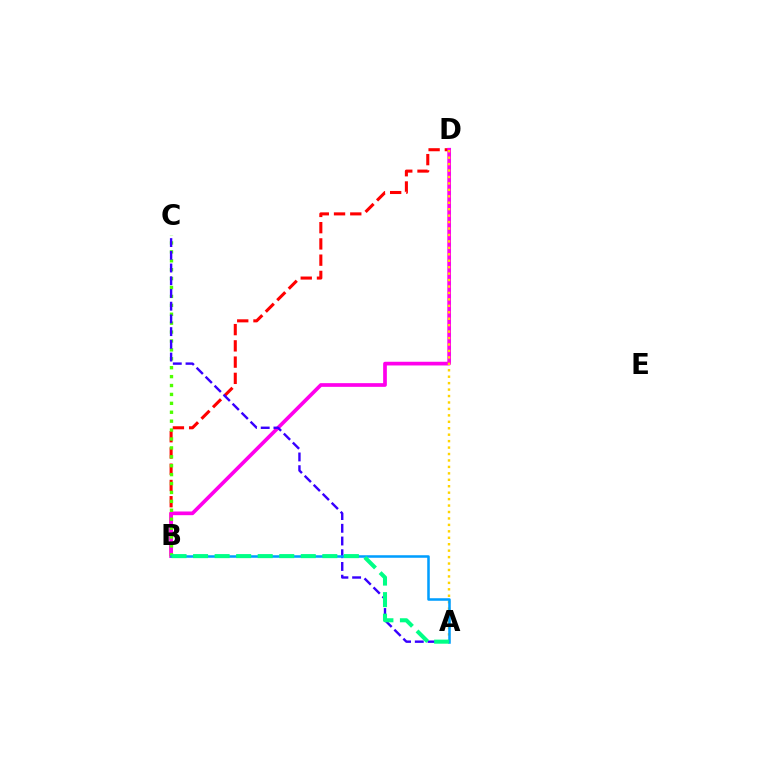{('B', 'D'): [{'color': '#ff0000', 'line_style': 'dashed', 'thickness': 2.21}, {'color': '#ff00ed', 'line_style': 'solid', 'thickness': 2.66}], ('A', 'D'): [{'color': '#ffd500', 'line_style': 'dotted', 'thickness': 1.75}], ('B', 'C'): [{'color': '#4fff00', 'line_style': 'dotted', 'thickness': 2.42}], ('A', 'C'): [{'color': '#3700ff', 'line_style': 'dashed', 'thickness': 1.73}], ('A', 'B'): [{'color': '#009eff', 'line_style': 'solid', 'thickness': 1.82}, {'color': '#00ff86', 'line_style': 'dashed', 'thickness': 2.93}]}